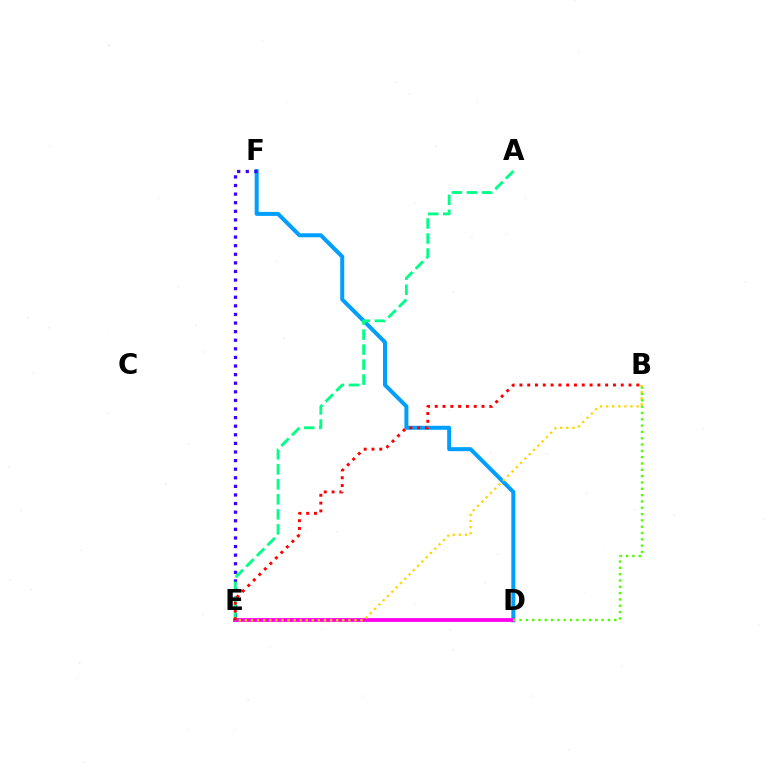{('D', 'F'): [{'color': '#009eff', 'line_style': 'solid', 'thickness': 2.88}], ('E', 'F'): [{'color': '#3700ff', 'line_style': 'dotted', 'thickness': 2.34}], ('D', 'E'): [{'color': '#ff00ed', 'line_style': 'solid', 'thickness': 2.73}], ('A', 'E'): [{'color': '#00ff86', 'line_style': 'dashed', 'thickness': 2.04}], ('B', 'E'): [{'color': '#ff0000', 'line_style': 'dotted', 'thickness': 2.12}, {'color': '#ffd500', 'line_style': 'dotted', 'thickness': 1.65}], ('B', 'D'): [{'color': '#4fff00', 'line_style': 'dotted', 'thickness': 1.72}]}